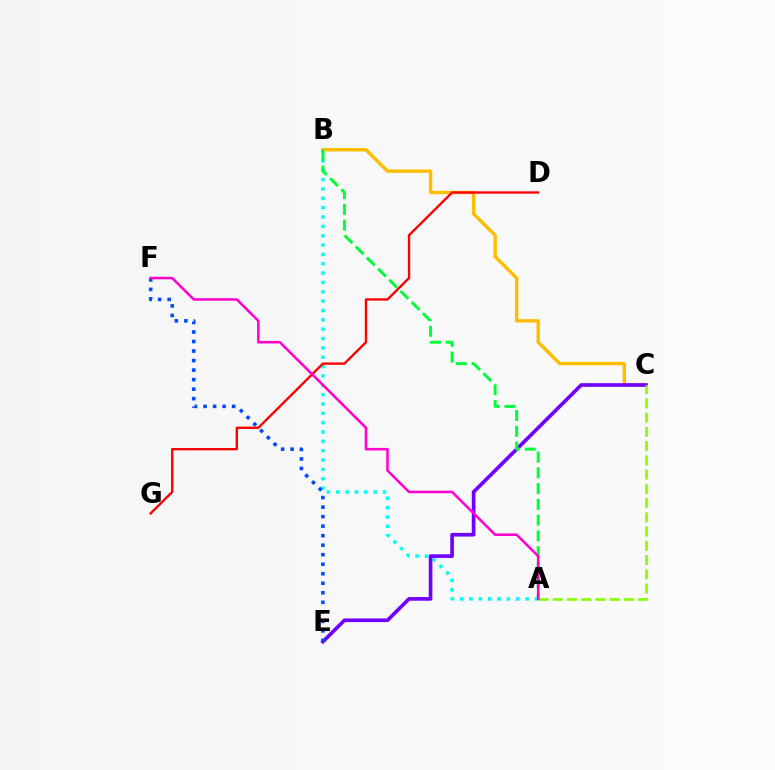{('A', 'B'): [{'color': '#00fff6', 'line_style': 'dotted', 'thickness': 2.54}, {'color': '#00ff39', 'line_style': 'dashed', 'thickness': 2.14}], ('B', 'C'): [{'color': '#ffbd00', 'line_style': 'solid', 'thickness': 2.45}], ('C', 'E'): [{'color': '#7200ff', 'line_style': 'solid', 'thickness': 2.64}], ('A', 'C'): [{'color': '#84ff00', 'line_style': 'dashed', 'thickness': 1.93}], ('E', 'F'): [{'color': '#004bff', 'line_style': 'dotted', 'thickness': 2.59}], ('D', 'G'): [{'color': '#ff0000', 'line_style': 'solid', 'thickness': 1.7}], ('A', 'F'): [{'color': '#ff00cf', 'line_style': 'solid', 'thickness': 1.82}]}